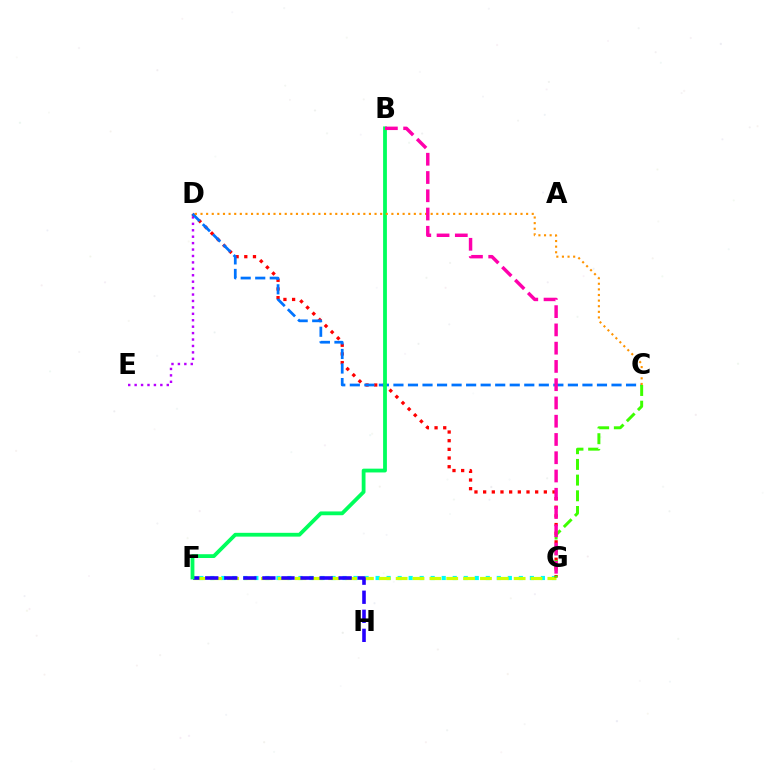{('D', 'E'): [{'color': '#b900ff', 'line_style': 'dotted', 'thickness': 1.75}], ('F', 'G'): [{'color': '#00fff6', 'line_style': 'dotted', 'thickness': 2.99}, {'color': '#d1ff00', 'line_style': 'dashed', 'thickness': 2.29}], ('D', 'G'): [{'color': '#ff0000', 'line_style': 'dotted', 'thickness': 2.36}], ('F', 'H'): [{'color': '#2500ff', 'line_style': 'dashed', 'thickness': 2.59}], ('C', 'D'): [{'color': '#0074ff', 'line_style': 'dashed', 'thickness': 1.98}, {'color': '#ff9400', 'line_style': 'dotted', 'thickness': 1.53}], ('B', 'F'): [{'color': '#00ff5c', 'line_style': 'solid', 'thickness': 2.73}], ('C', 'G'): [{'color': '#3dff00', 'line_style': 'dashed', 'thickness': 2.13}], ('B', 'G'): [{'color': '#ff00ac', 'line_style': 'dashed', 'thickness': 2.48}]}